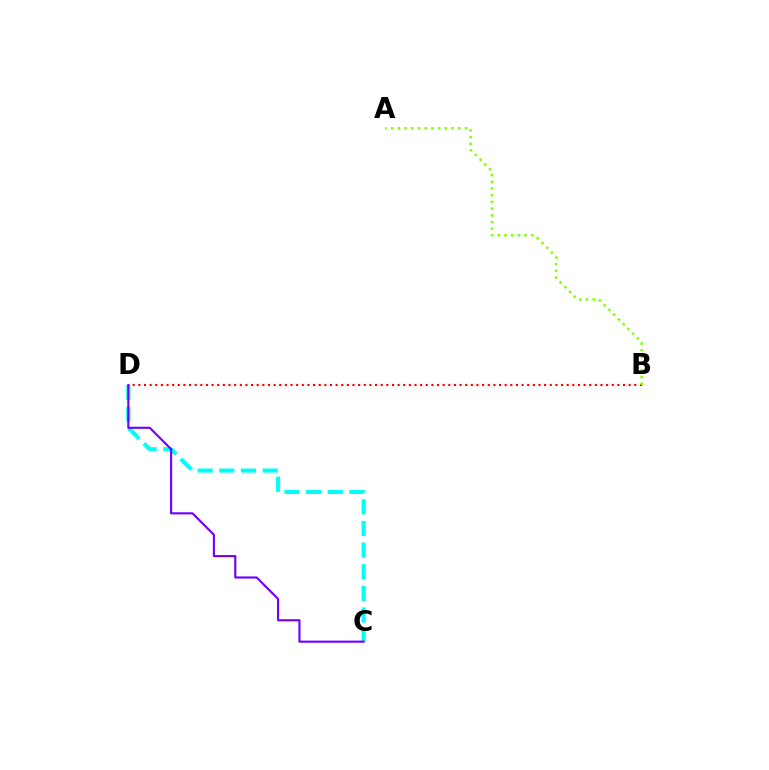{('C', 'D'): [{'color': '#00fff6', 'line_style': 'dashed', 'thickness': 2.94}, {'color': '#7200ff', 'line_style': 'solid', 'thickness': 1.53}], ('B', 'D'): [{'color': '#ff0000', 'line_style': 'dotted', 'thickness': 1.53}], ('A', 'B'): [{'color': '#84ff00', 'line_style': 'dotted', 'thickness': 1.82}]}